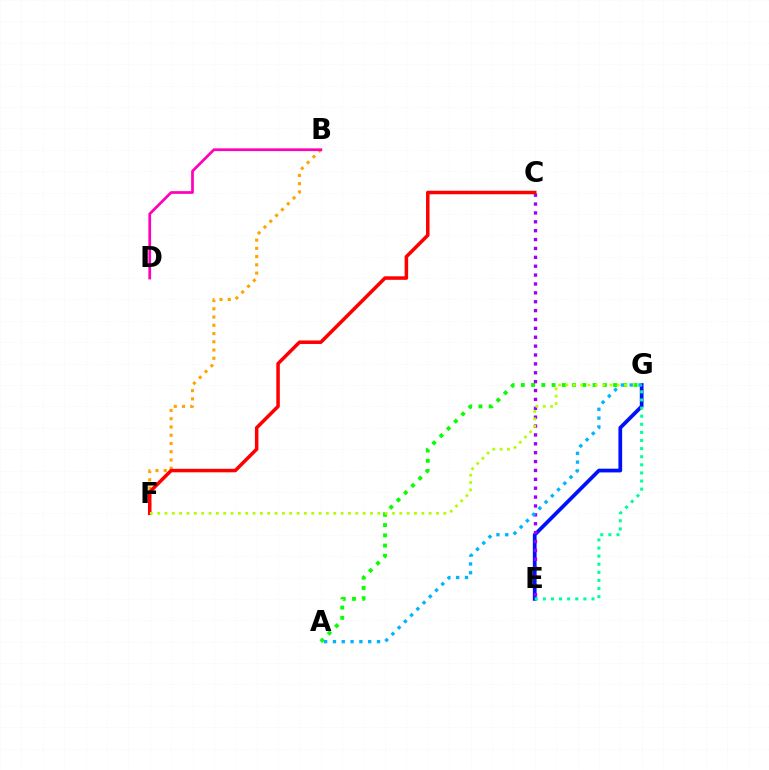{('E', 'G'): [{'color': '#0010ff', 'line_style': 'solid', 'thickness': 2.69}, {'color': '#00ff9d', 'line_style': 'dotted', 'thickness': 2.2}], ('B', 'F'): [{'color': '#ffa500', 'line_style': 'dotted', 'thickness': 2.24}], ('A', 'G'): [{'color': '#08ff00', 'line_style': 'dotted', 'thickness': 2.79}, {'color': '#00b5ff', 'line_style': 'dotted', 'thickness': 2.39}], ('B', 'D'): [{'color': '#ff00bd', 'line_style': 'solid', 'thickness': 1.96}], ('C', 'E'): [{'color': '#9b00ff', 'line_style': 'dotted', 'thickness': 2.41}], ('C', 'F'): [{'color': '#ff0000', 'line_style': 'solid', 'thickness': 2.53}], ('F', 'G'): [{'color': '#b3ff00', 'line_style': 'dotted', 'thickness': 1.99}]}